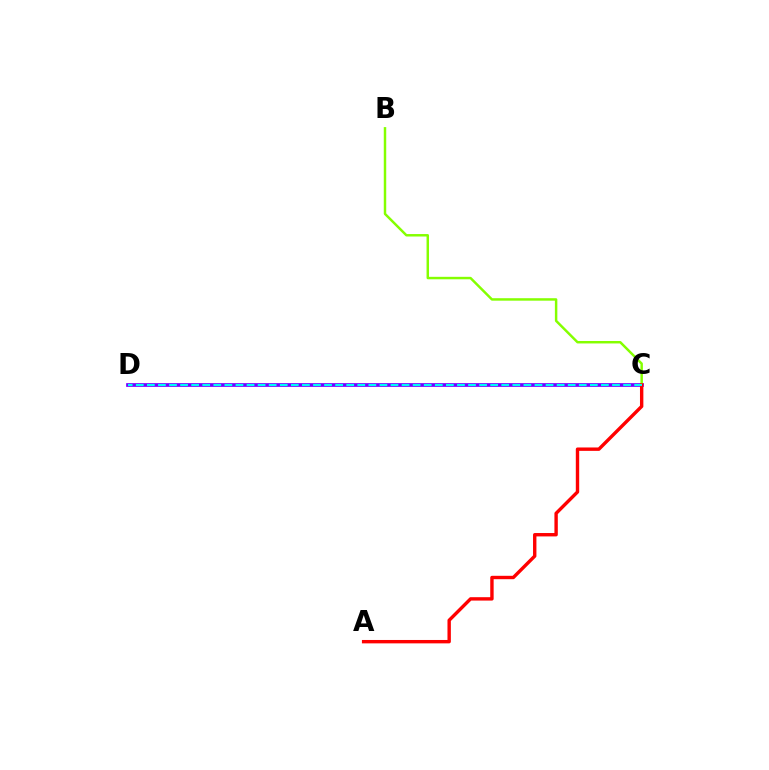{('C', 'D'): [{'color': '#7200ff', 'line_style': 'solid', 'thickness': 2.67}, {'color': '#00fff6', 'line_style': 'dashed', 'thickness': 1.5}], ('B', 'C'): [{'color': '#84ff00', 'line_style': 'solid', 'thickness': 1.77}], ('A', 'C'): [{'color': '#ff0000', 'line_style': 'solid', 'thickness': 2.44}]}